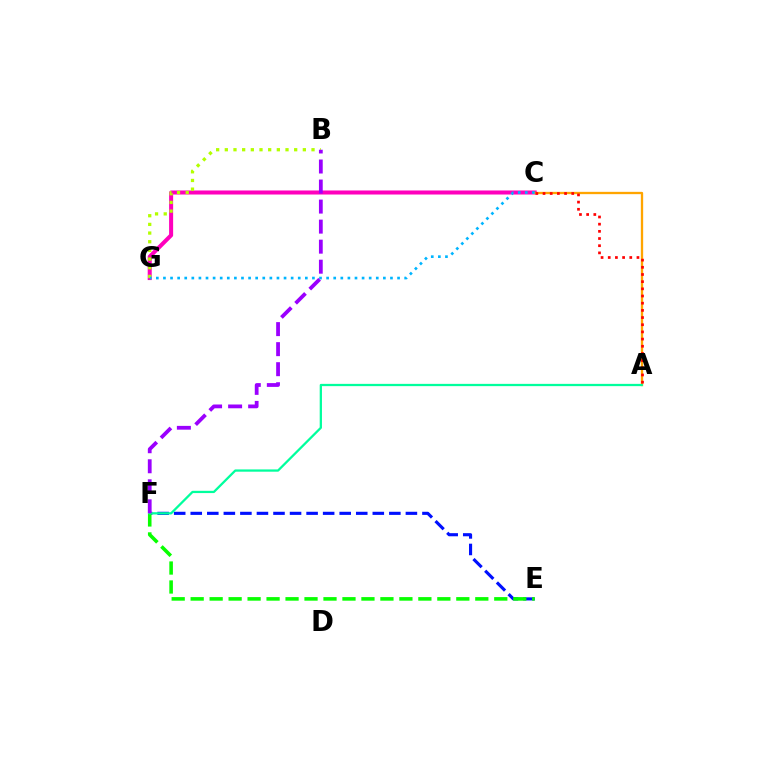{('C', 'G'): [{'color': '#ff00bd', 'line_style': 'solid', 'thickness': 2.91}, {'color': '#00b5ff', 'line_style': 'dotted', 'thickness': 1.93}], ('A', 'C'): [{'color': '#ffa500', 'line_style': 'solid', 'thickness': 1.66}, {'color': '#ff0000', 'line_style': 'dotted', 'thickness': 1.95}], ('E', 'F'): [{'color': '#0010ff', 'line_style': 'dashed', 'thickness': 2.25}, {'color': '#08ff00', 'line_style': 'dashed', 'thickness': 2.58}], ('B', 'G'): [{'color': '#b3ff00', 'line_style': 'dotted', 'thickness': 2.36}], ('A', 'F'): [{'color': '#00ff9d', 'line_style': 'solid', 'thickness': 1.63}], ('B', 'F'): [{'color': '#9b00ff', 'line_style': 'dashed', 'thickness': 2.72}]}